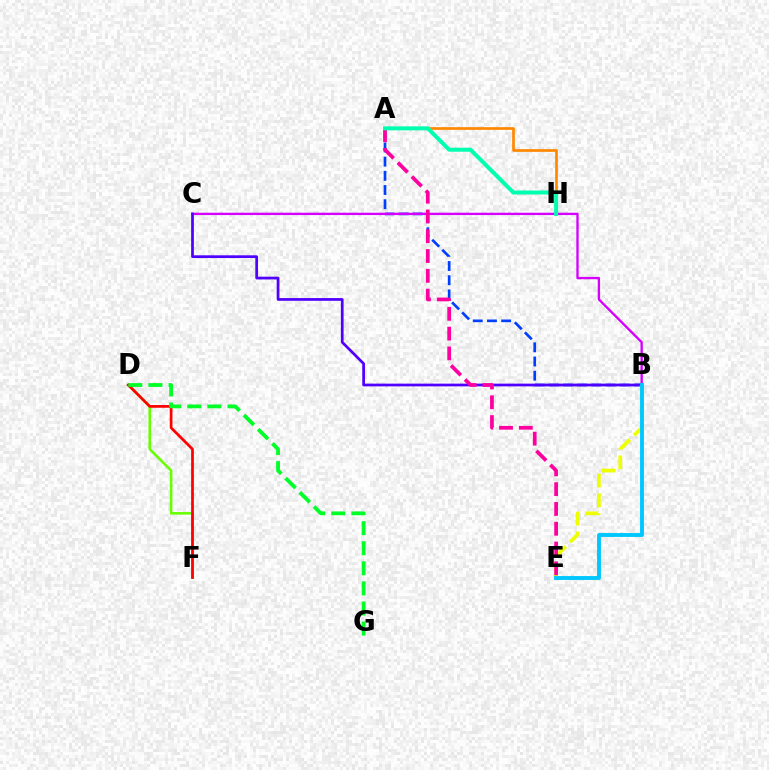{('D', 'F'): [{'color': '#66ff00', 'line_style': 'solid', 'thickness': 1.83}, {'color': '#ff0000', 'line_style': 'solid', 'thickness': 1.96}], ('A', 'B'): [{'color': '#003fff', 'line_style': 'dashed', 'thickness': 1.93}], ('A', 'H'): [{'color': '#ff8800', 'line_style': 'solid', 'thickness': 1.94}, {'color': '#00ffaf', 'line_style': 'solid', 'thickness': 2.87}], ('B', 'C'): [{'color': '#d600ff', 'line_style': 'solid', 'thickness': 1.69}, {'color': '#4f00ff', 'line_style': 'solid', 'thickness': 1.97}], ('B', 'E'): [{'color': '#eeff00', 'line_style': 'dashed', 'thickness': 2.69}, {'color': '#00c7ff', 'line_style': 'solid', 'thickness': 2.79}], ('A', 'E'): [{'color': '#ff00a0', 'line_style': 'dashed', 'thickness': 2.69}], ('D', 'G'): [{'color': '#00ff27', 'line_style': 'dashed', 'thickness': 2.73}]}